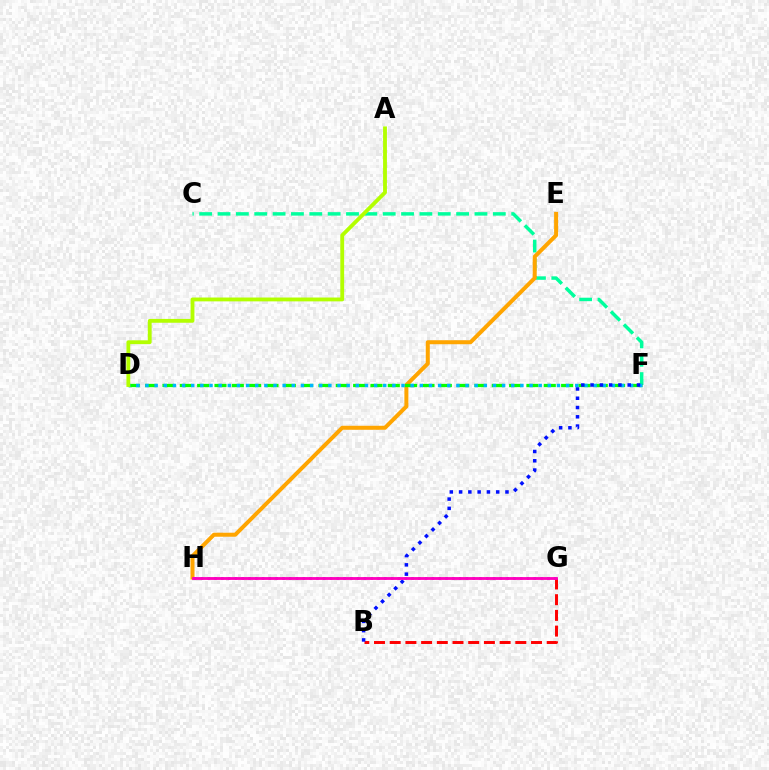{('C', 'F'): [{'color': '#00ff9d', 'line_style': 'dashed', 'thickness': 2.49}], ('E', 'H'): [{'color': '#ffa500', 'line_style': 'solid', 'thickness': 2.88}], ('D', 'F'): [{'color': '#08ff00', 'line_style': 'dashed', 'thickness': 2.35}, {'color': '#00b5ff', 'line_style': 'dotted', 'thickness': 2.48}], ('G', 'H'): [{'color': '#9b00ff', 'line_style': 'dotted', 'thickness': 1.85}, {'color': '#ff00bd', 'line_style': 'solid', 'thickness': 2.04}], ('B', 'G'): [{'color': '#ff0000', 'line_style': 'dashed', 'thickness': 2.13}], ('A', 'D'): [{'color': '#b3ff00', 'line_style': 'solid', 'thickness': 2.76}], ('B', 'F'): [{'color': '#0010ff', 'line_style': 'dotted', 'thickness': 2.52}]}